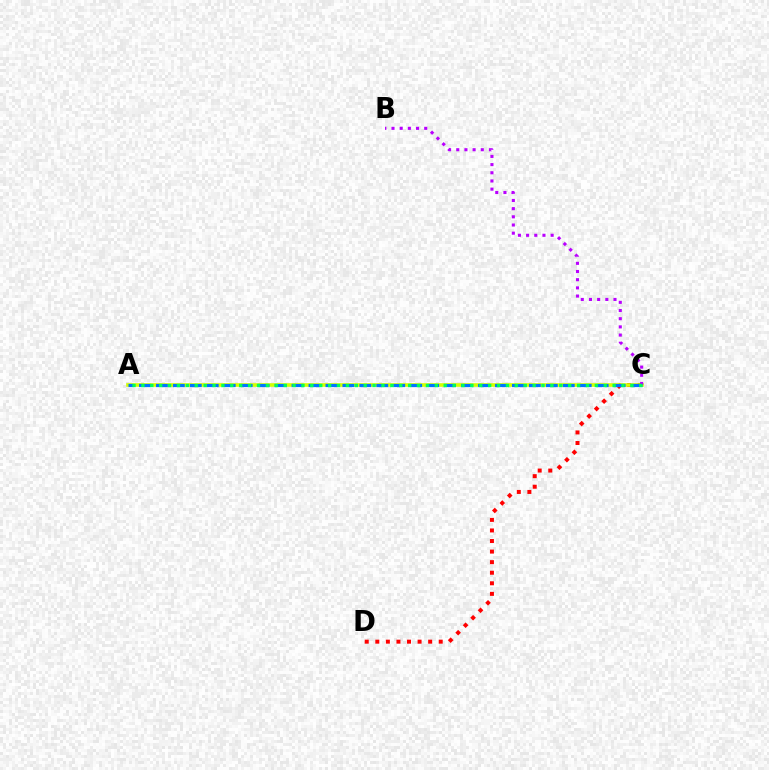{('C', 'D'): [{'color': '#ff0000', 'line_style': 'dotted', 'thickness': 2.87}], ('A', 'C'): [{'color': '#d1ff00', 'line_style': 'solid', 'thickness': 2.6}, {'color': '#0074ff', 'line_style': 'dashed', 'thickness': 2.3}, {'color': '#00ff5c', 'line_style': 'dotted', 'thickness': 2.42}], ('B', 'C'): [{'color': '#b900ff', 'line_style': 'dotted', 'thickness': 2.22}]}